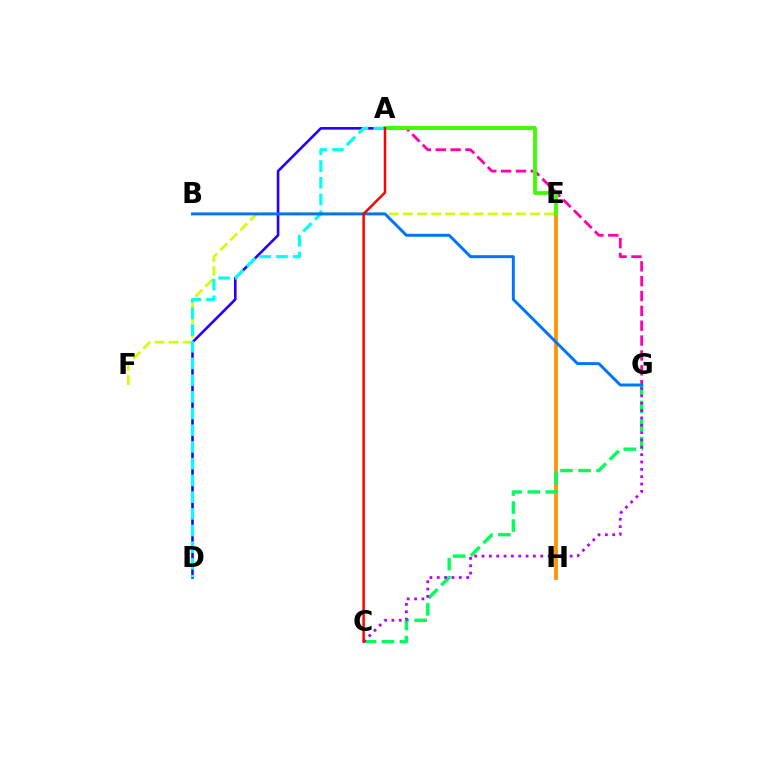{('E', 'H'): [{'color': '#ff9400', 'line_style': 'solid', 'thickness': 2.72}], ('A', 'G'): [{'color': '#ff00ac', 'line_style': 'dashed', 'thickness': 2.02}], ('E', 'F'): [{'color': '#d1ff00', 'line_style': 'dashed', 'thickness': 1.92}], ('A', 'D'): [{'color': '#2500ff', 'line_style': 'solid', 'thickness': 1.88}, {'color': '#00fff6', 'line_style': 'dashed', 'thickness': 2.27}], ('C', 'G'): [{'color': '#00ff5c', 'line_style': 'dashed', 'thickness': 2.45}, {'color': '#b900ff', 'line_style': 'dotted', 'thickness': 2.0}], ('A', 'E'): [{'color': '#3dff00', 'line_style': 'solid', 'thickness': 2.76}], ('B', 'G'): [{'color': '#0074ff', 'line_style': 'solid', 'thickness': 2.12}], ('A', 'C'): [{'color': '#ff0000', 'line_style': 'solid', 'thickness': 1.79}]}